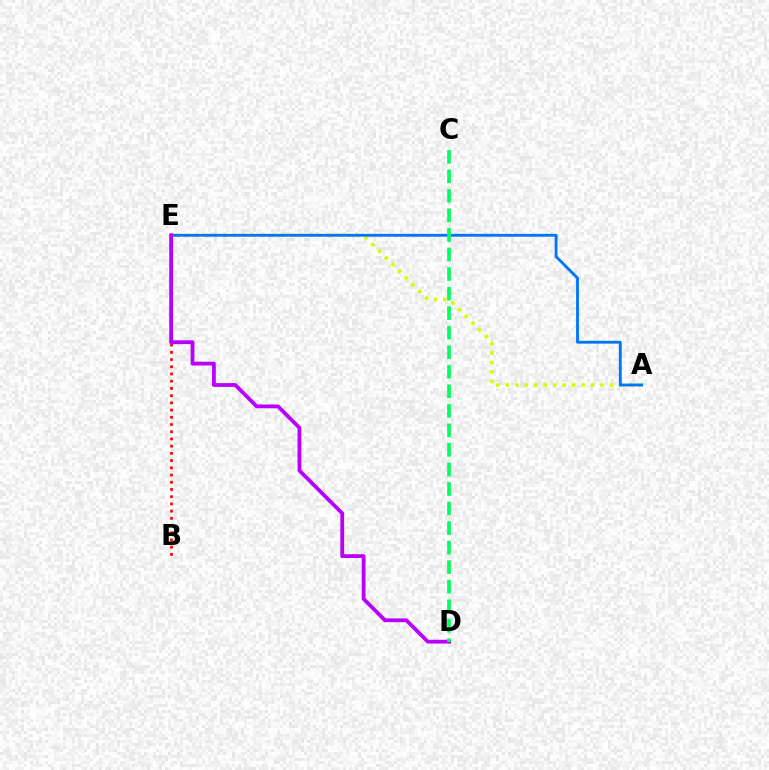{('B', 'E'): [{'color': '#ff0000', 'line_style': 'dotted', 'thickness': 1.96}], ('A', 'E'): [{'color': '#d1ff00', 'line_style': 'dotted', 'thickness': 2.57}, {'color': '#0074ff', 'line_style': 'solid', 'thickness': 2.04}], ('D', 'E'): [{'color': '#b900ff', 'line_style': 'solid', 'thickness': 2.74}], ('C', 'D'): [{'color': '#00ff5c', 'line_style': 'dashed', 'thickness': 2.65}]}